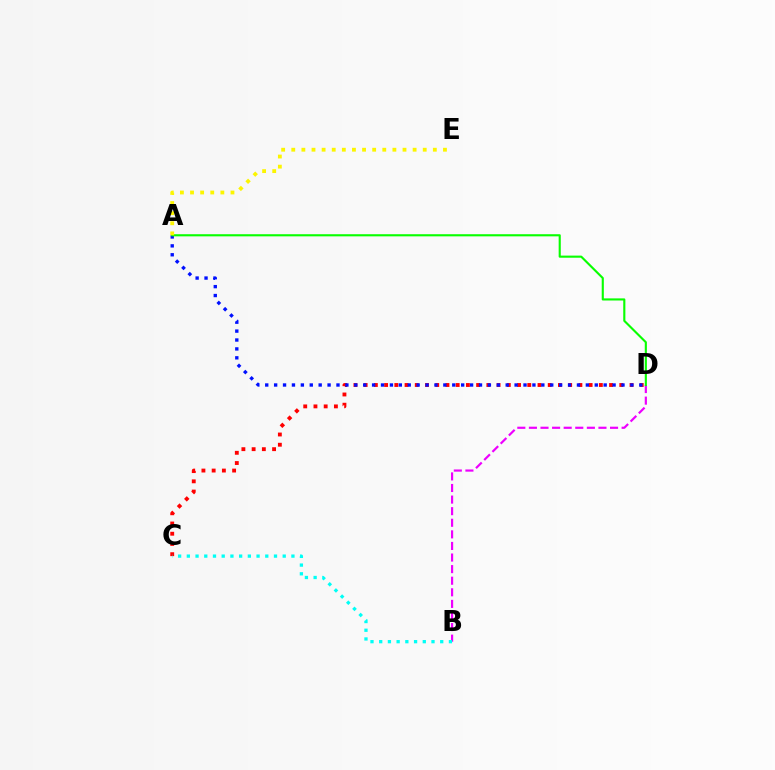{('B', 'D'): [{'color': '#ee00ff', 'line_style': 'dashed', 'thickness': 1.57}], ('C', 'D'): [{'color': '#ff0000', 'line_style': 'dotted', 'thickness': 2.78}], ('A', 'D'): [{'color': '#0010ff', 'line_style': 'dotted', 'thickness': 2.42}, {'color': '#08ff00', 'line_style': 'solid', 'thickness': 1.53}], ('A', 'E'): [{'color': '#fcf500', 'line_style': 'dotted', 'thickness': 2.75}], ('B', 'C'): [{'color': '#00fff6', 'line_style': 'dotted', 'thickness': 2.37}]}